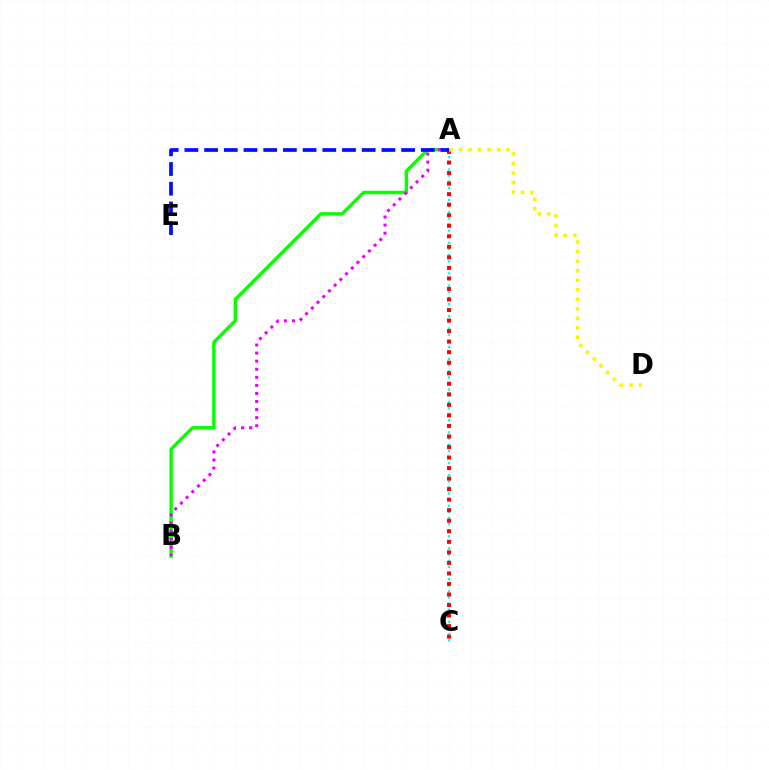{('A', 'C'): [{'color': '#00fff6', 'line_style': 'dotted', 'thickness': 1.66}, {'color': '#ff0000', 'line_style': 'dotted', 'thickness': 2.86}], ('A', 'B'): [{'color': '#08ff00', 'line_style': 'solid', 'thickness': 2.47}, {'color': '#ee00ff', 'line_style': 'dotted', 'thickness': 2.19}], ('A', 'D'): [{'color': '#fcf500', 'line_style': 'dotted', 'thickness': 2.59}], ('A', 'E'): [{'color': '#0010ff', 'line_style': 'dashed', 'thickness': 2.68}]}